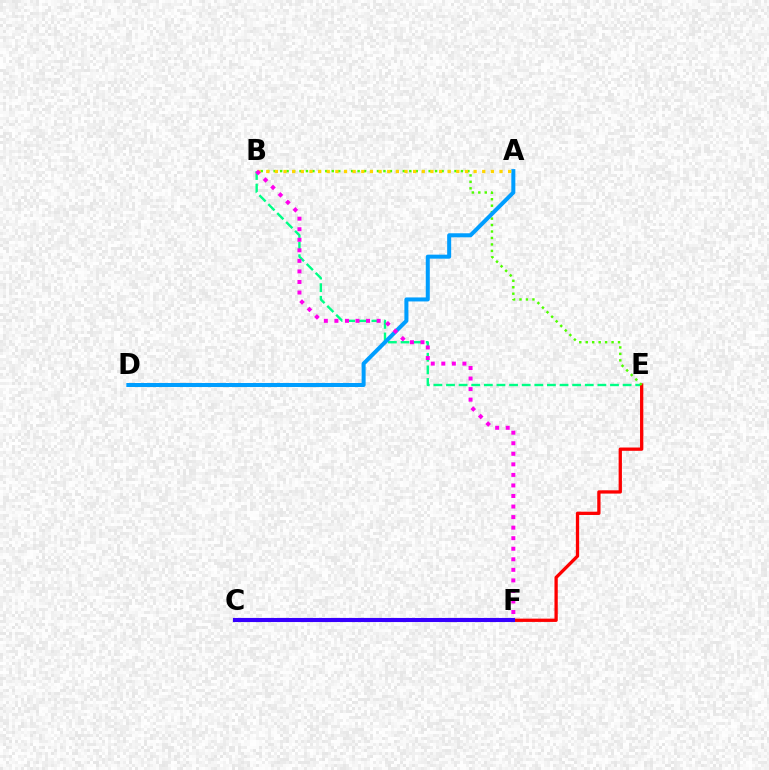{('B', 'E'): [{'color': '#00ff86', 'line_style': 'dashed', 'thickness': 1.71}, {'color': '#4fff00', 'line_style': 'dotted', 'thickness': 1.75}], ('E', 'F'): [{'color': '#ff0000', 'line_style': 'solid', 'thickness': 2.37}], ('A', 'D'): [{'color': '#009eff', 'line_style': 'solid', 'thickness': 2.89}], ('A', 'B'): [{'color': '#ffd500', 'line_style': 'dotted', 'thickness': 2.35}], ('C', 'F'): [{'color': '#3700ff', 'line_style': 'solid', 'thickness': 2.95}], ('B', 'F'): [{'color': '#ff00ed', 'line_style': 'dotted', 'thickness': 2.87}]}